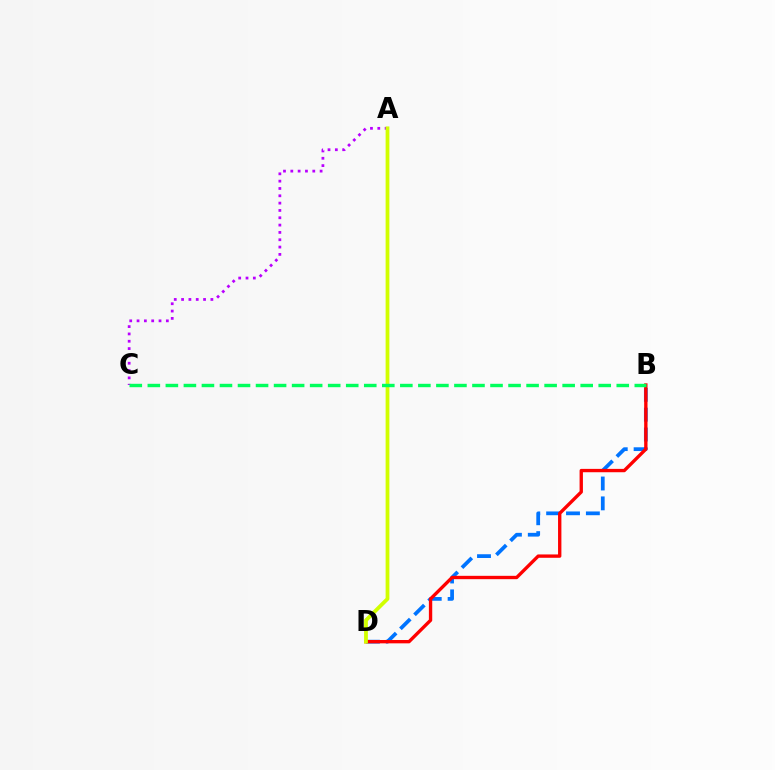{('A', 'C'): [{'color': '#b900ff', 'line_style': 'dotted', 'thickness': 1.99}], ('B', 'D'): [{'color': '#0074ff', 'line_style': 'dashed', 'thickness': 2.7}, {'color': '#ff0000', 'line_style': 'solid', 'thickness': 2.41}], ('A', 'D'): [{'color': '#d1ff00', 'line_style': 'solid', 'thickness': 2.72}], ('B', 'C'): [{'color': '#00ff5c', 'line_style': 'dashed', 'thickness': 2.45}]}